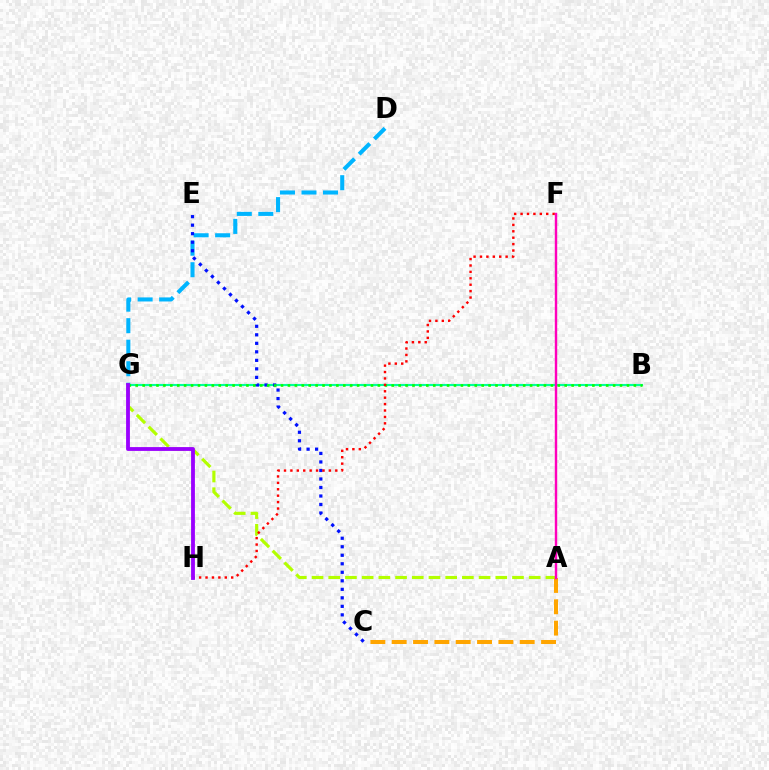{('B', 'G'): [{'color': '#00ff9d', 'line_style': 'solid', 'thickness': 1.54}, {'color': '#08ff00', 'line_style': 'dotted', 'thickness': 1.88}], ('D', 'G'): [{'color': '#00b5ff', 'line_style': 'dashed', 'thickness': 2.92}], ('A', 'G'): [{'color': '#b3ff00', 'line_style': 'dashed', 'thickness': 2.27}], ('C', 'E'): [{'color': '#0010ff', 'line_style': 'dotted', 'thickness': 2.31}], ('F', 'H'): [{'color': '#ff0000', 'line_style': 'dotted', 'thickness': 1.74}], ('A', 'C'): [{'color': '#ffa500', 'line_style': 'dashed', 'thickness': 2.9}], ('A', 'F'): [{'color': '#ff00bd', 'line_style': 'solid', 'thickness': 1.75}], ('G', 'H'): [{'color': '#9b00ff', 'line_style': 'solid', 'thickness': 2.75}]}